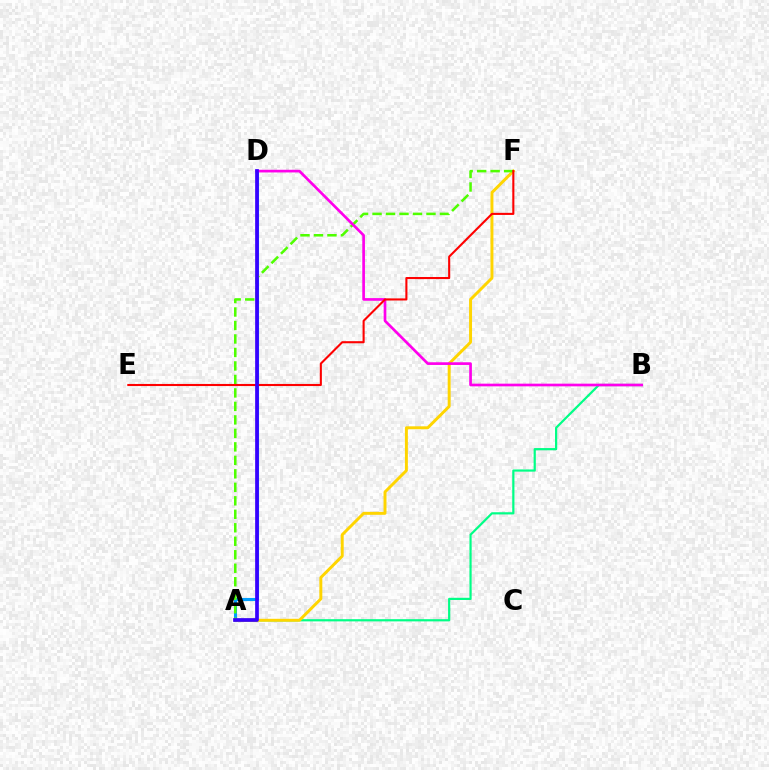{('A', 'B'): [{'color': '#00ff86', 'line_style': 'solid', 'thickness': 1.59}], ('A', 'D'): [{'color': '#009eff', 'line_style': 'solid', 'thickness': 2.23}, {'color': '#3700ff', 'line_style': 'solid', 'thickness': 2.67}], ('A', 'F'): [{'color': '#ffd500', 'line_style': 'solid', 'thickness': 2.12}, {'color': '#4fff00', 'line_style': 'dashed', 'thickness': 1.83}], ('B', 'D'): [{'color': '#ff00ed', 'line_style': 'solid', 'thickness': 1.93}], ('E', 'F'): [{'color': '#ff0000', 'line_style': 'solid', 'thickness': 1.51}]}